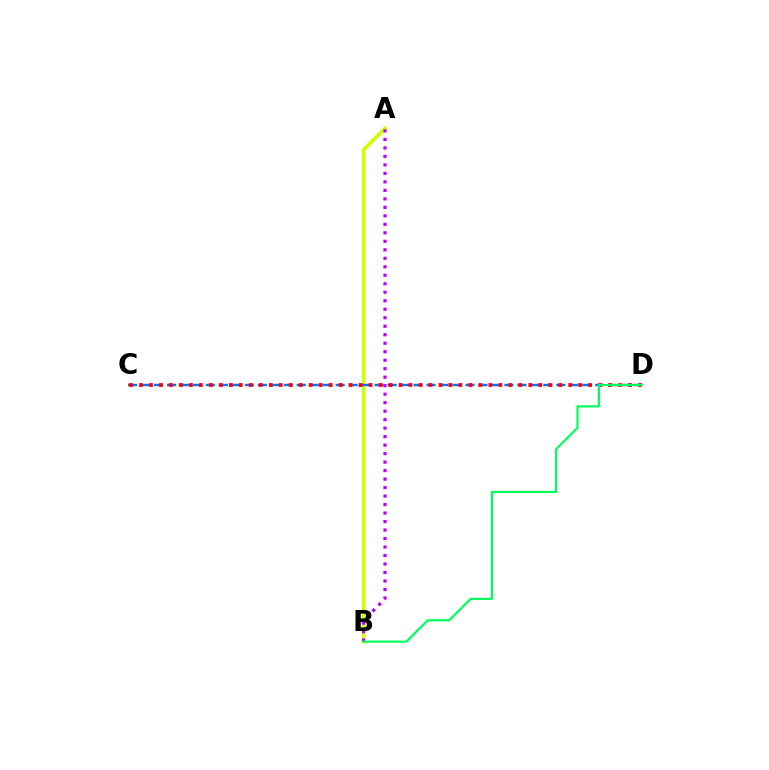{('A', 'B'): [{'color': '#d1ff00', 'line_style': 'solid', 'thickness': 2.62}, {'color': '#b900ff', 'line_style': 'dotted', 'thickness': 2.31}], ('C', 'D'): [{'color': '#0074ff', 'line_style': 'dashed', 'thickness': 1.76}, {'color': '#ff0000', 'line_style': 'dotted', 'thickness': 2.71}], ('B', 'D'): [{'color': '#00ff5c', 'line_style': 'solid', 'thickness': 1.56}]}